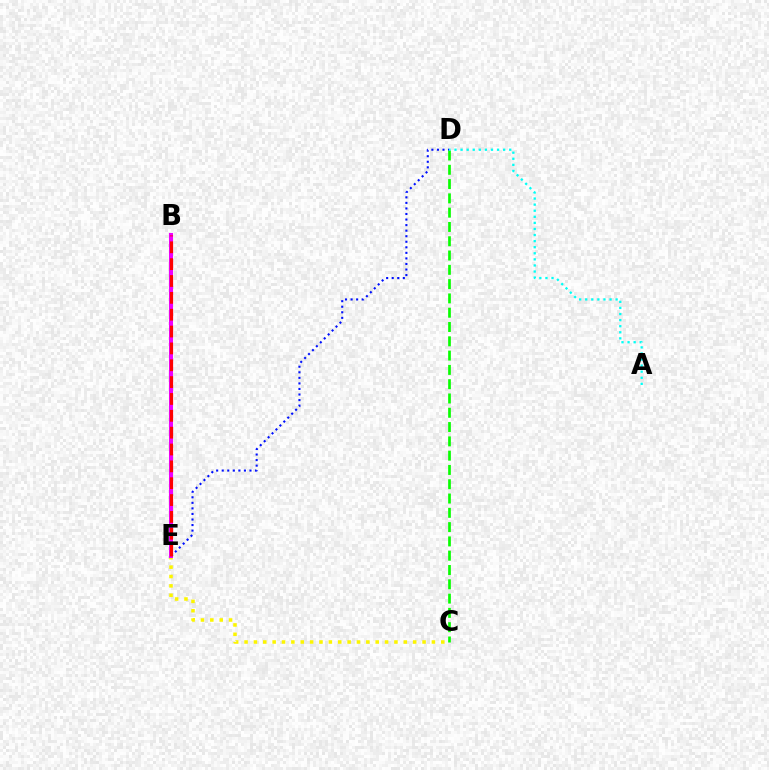{('D', 'E'): [{'color': '#0010ff', 'line_style': 'dotted', 'thickness': 1.51}], ('C', 'E'): [{'color': '#fcf500', 'line_style': 'dotted', 'thickness': 2.55}], ('C', 'D'): [{'color': '#08ff00', 'line_style': 'dashed', 'thickness': 1.94}], ('B', 'E'): [{'color': '#ee00ff', 'line_style': 'solid', 'thickness': 2.93}, {'color': '#ff0000', 'line_style': 'dashed', 'thickness': 2.29}], ('A', 'D'): [{'color': '#00fff6', 'line_style': 'dotted', 'thickness': 1.65}]}